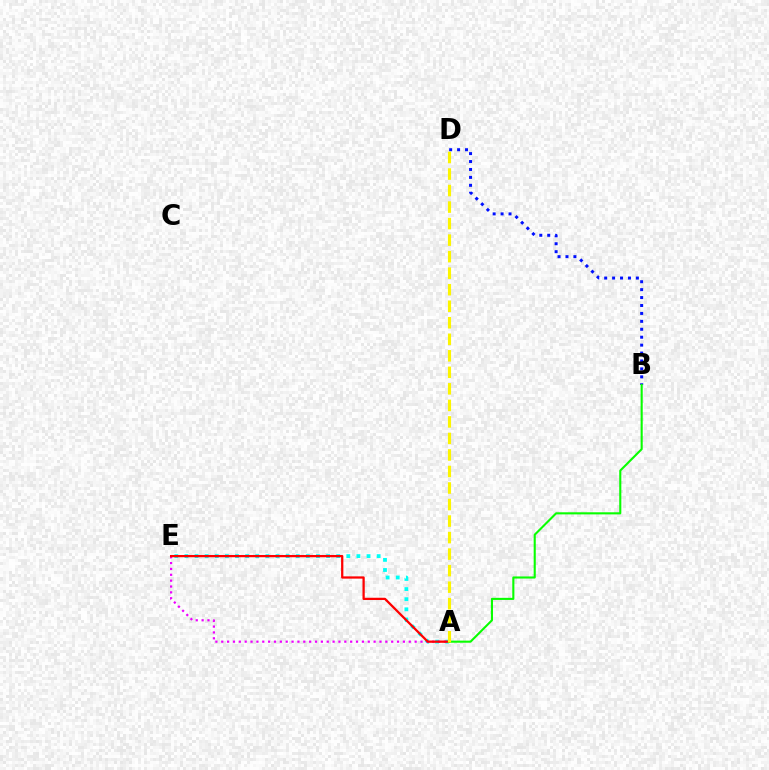{('B', 'D'): [{'color': '#0010ff', 'line_style': 'dotted', 'thickness': 2.15}], ('A', 'E'): [{'color': '#00fff6', 'line_style': 'dotted', 'thickness': 2.75}, {'color': '#ee00ff', 'line_style': 'dotted', 'thickness': 1.59}, {'color': '#ff0000', 'line_style': 'solid', 'thickness': 1.63}], ('A', 'B'): [{'color': '#08ff00', 'line_style': 'solid', 'thickness': 1.51}], ('A', 'D'): [{'color': '#fcf500', 'line_style': 'dashed', 'thickness': 2.24}]}